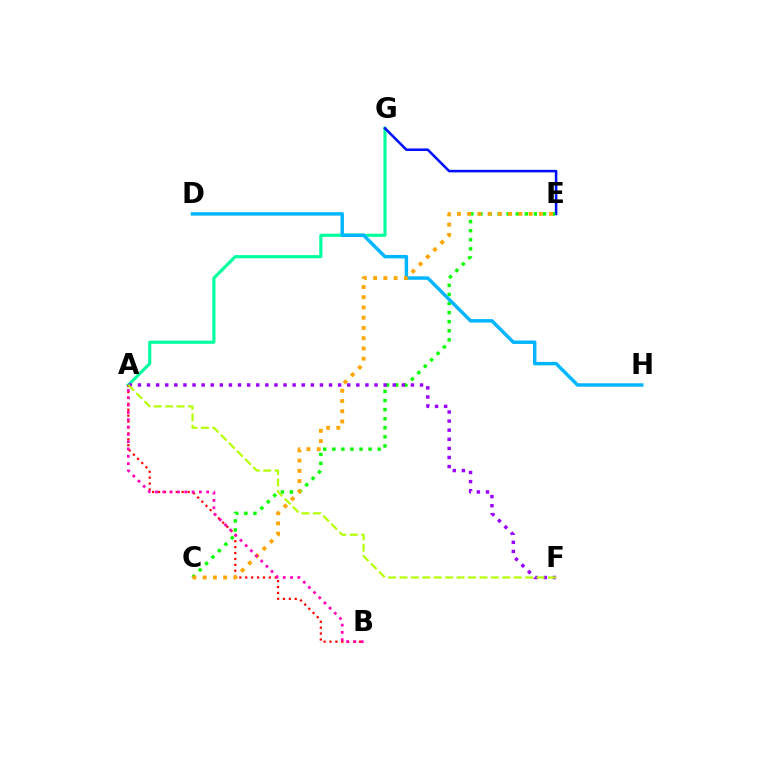{('A', 'G'): [{'color': '#00ff9d', 'line_style': 'solid', 'thickness': 2.26}], ('E', 'G'): [{'color': '#0010ff', 'line_style': 'solid', 'thickness': 1.83}], ('A', 'B'): [{'color': '#ff0000', 'line_style': 'dotted', 'thickness': 1.6}, {'color': '#ff00bd', 'line_style': 'dotted', 'thickness': 1.99}], ('C', 'E'): [{'color': '#08ff00', 'line_style': 'dotted', 'thickness': 2.47}, {'color': '#ffa500', 'line_style': 'dotted', 'thickness': 2.78}], ('D', 'H'): [{'color': '#00b5ff', 'line_style': 'solid', 'thickness': 2.48}], ('A', 'F'): [{'color': '#9b00ff', 'line_style': 'dotted', 'thickness': 2.47}, {'color': '#b3ff00', 'line_style': 'dashed', 'thickness': 1.55}]}